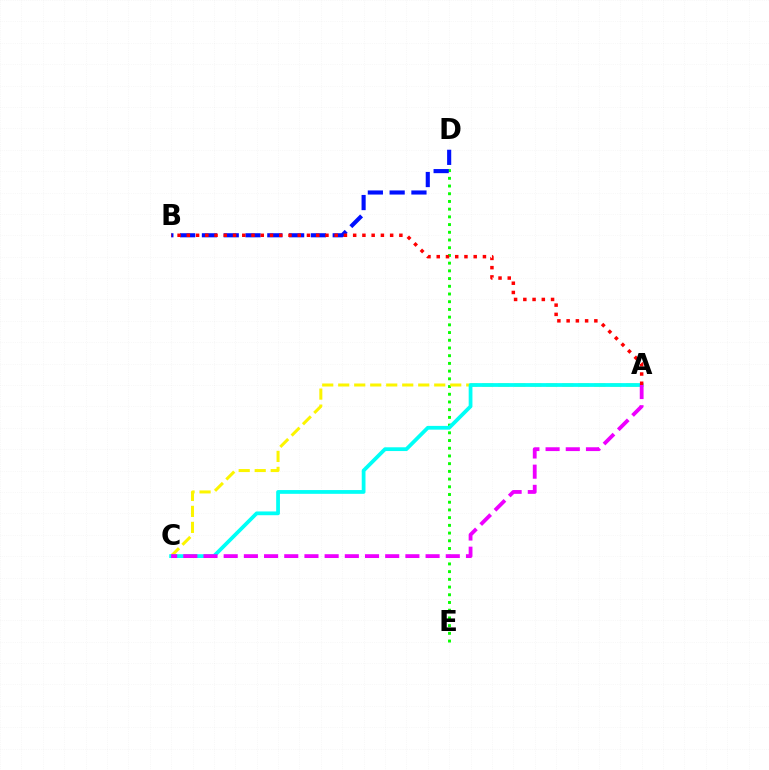{('D', 'E'): [{'color': '#08ff00', 'line_style': 'dotted', 'thickness': 2.1}], ('B', 'D'): [{'color': '#0010ff', 'line_style': 'dashed', 'thickness': 2.96}], ('A', 'C'): [{'color': '#fcf500', 'line_style': 'dashed', 'thickness': 2.17}, {'color': '#00fff6', 'line_style': 'solid', 'thickness': 2.71}, {'color': '#ee00ff', 'line_style': 'dashed', 'thickness': 2.74}], ('A', 'B'): [{'color': '#ff0000', 'line_style': 'dotted', 'thickness': 2.51}]}